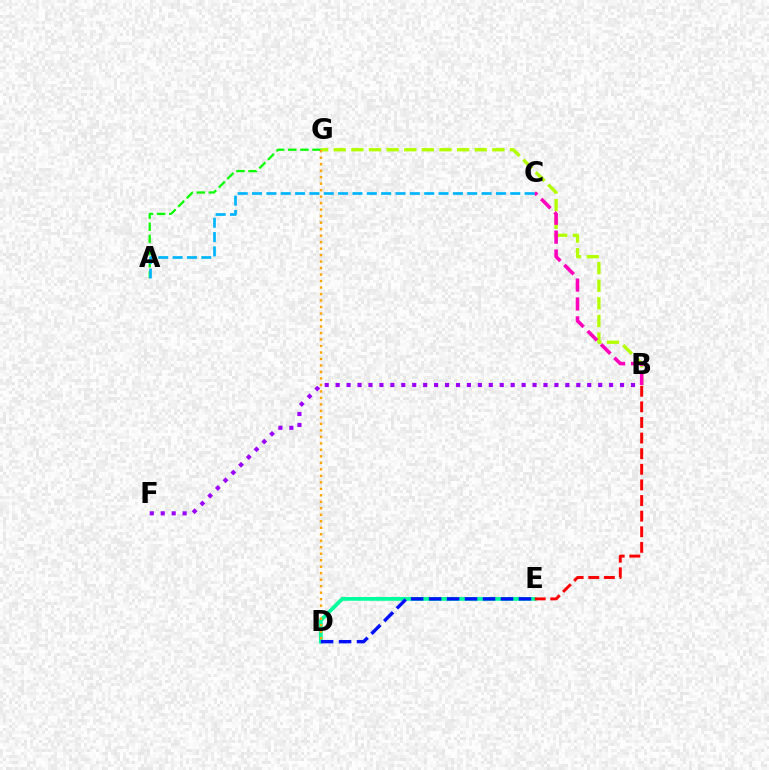{('D', 'E'): [{'color': '#00ff9d', 'line_style': 'solid', 'thickness': 2.73}, {'color': '#0010ff', 'line_style': 'dashed', 'thickness': 2.44}], ('A', 'G'): [{'color': '#08ff00', 'line_style': 'dashed', 'thickness': 1.65}], ('B', 'G'): [{'color': '#b3ff00', 'line_style': 'dashed', 'thickness': 2.39}], ('B', 'E'): [{'color': '#ff0000', 'line_style': 'dashed', 'thickness': 2.12}], ('B', 'F'): [{'color': '#9b00ff', 'line_style': 'dotted', 'thickness': 2.97}], ('B', 'C'): [{'color': '#ff00bd', 'line_style': 'dashed', 'thickness': 2.57}], ('D', 'G'): [{'color': '#ffa500', 'line_style': 'dotted', 'thickness': 1.76}], ('A', 'C'): [{'color': '#00b5ff', 'line_style': 'dashed', 'thickness': 1.95}]}